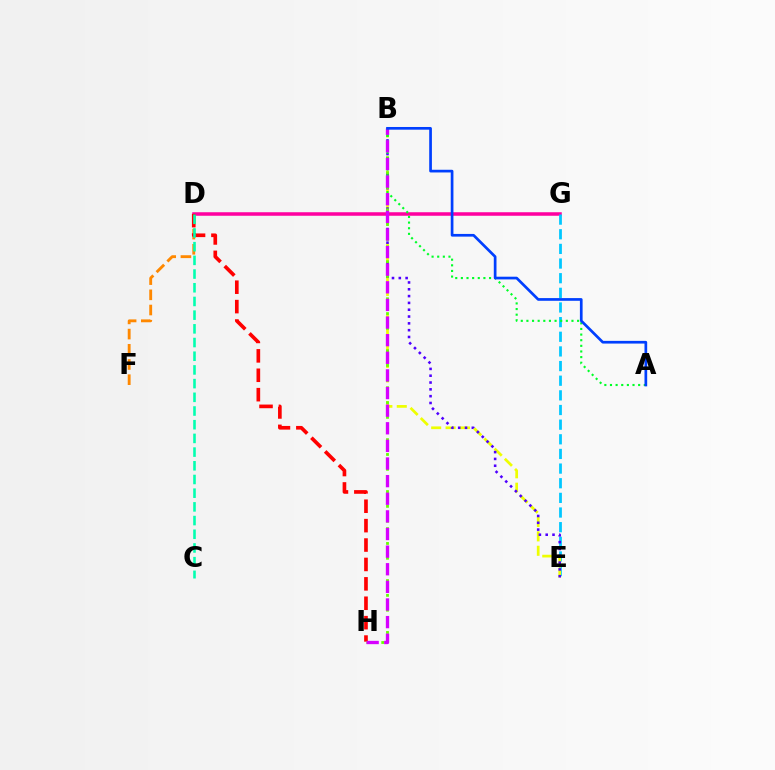{('D', 'F'): [{'color': '#ff8800', 'line_style': 'dashed', 'thickness': 2.06}], ('D', 'G'): [{'color': '#ff00a0', 'line_style': 'solid', 'thickness': 2.54}], ('D', 'H'): [{'color': '#ff0000', 'line_style': 'dashed', 'thickness': 2.64}], ('E', 'G'): [{'color': '#00c7ff', 'line_style': 'dashed', 'thickness': 1.99}], ('B', 'E'): [{'color': '#eeff00', 'line_style': 'dashed', 'thickness': 1.96}, {'color': '#4f00ff', 'line_style': 'dotted', 'thickness': 1.85}], ('C', 'D'): [{'color': '#00ffaf', 'line_style': 'dashed', 'thickness': 1.86}], ('B', 'H'): [{'color': '#66ff00', 'line_style': 'dotted', 'thickness': 2.01}, {'color': '#d600ff', 'line_style': 'dashed', 'thickness': 2.39}], ('A', 'B'): [{'color': '#00ff27', 'line_style': 'dotted', 'thickness': 1.53}, {'color': '#003fff', 'line_style': 'solid', 'thickness': 1.94}]}